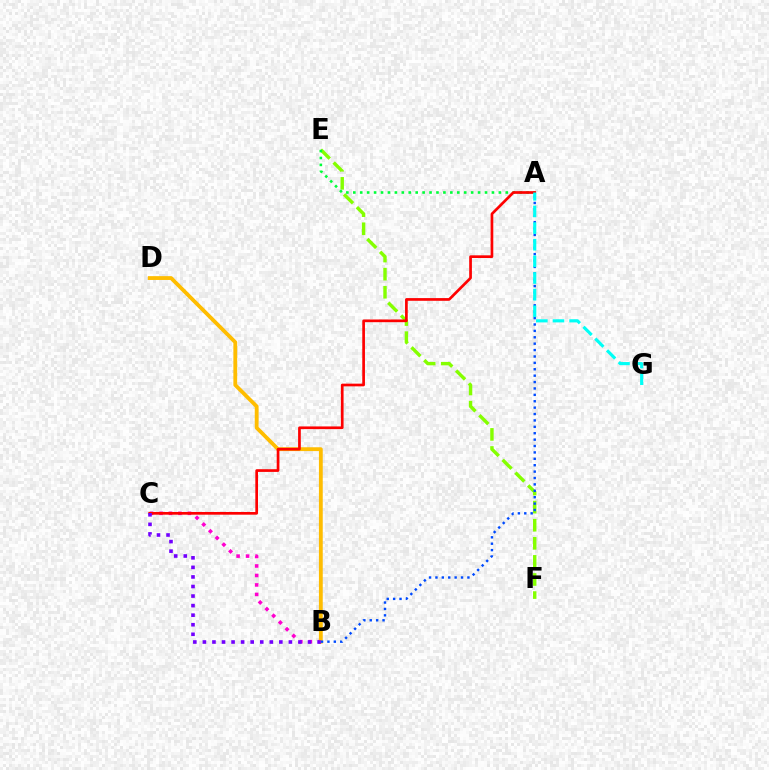{('E', 'F'): [{'color': '#84ff00', 'line_style': 'dashed', 'thickness': 2.46}], ('A', 'E'): [{'color': '#00ff39', 'line_style': 'dotted', 'thickness': 1.88}], ('B', 'C'): [{'color': '#ff00cf', 'line_style': 'dotted', 'thickness': 2.58}, {'color': '#7200ff', 'line_style': 'dotted', 'thickness': 2.6}], ('B', 'D'): [{'color': '#ffbd00', 'line_style': 'solid', 'thickness': 2.75}], ('A', 'C'): [{'color': '#ff0000', 'line_style': 'solid', 'thickness': 1.94}], ('A', 'B'): [{'color': '#004bff', 'line_style': 'dotted', 'thickness': 1.74}], ('A', 'G'): [{'color': '#00fff6', 'line_style': 'dashed', 'thickness': 2.26}]}